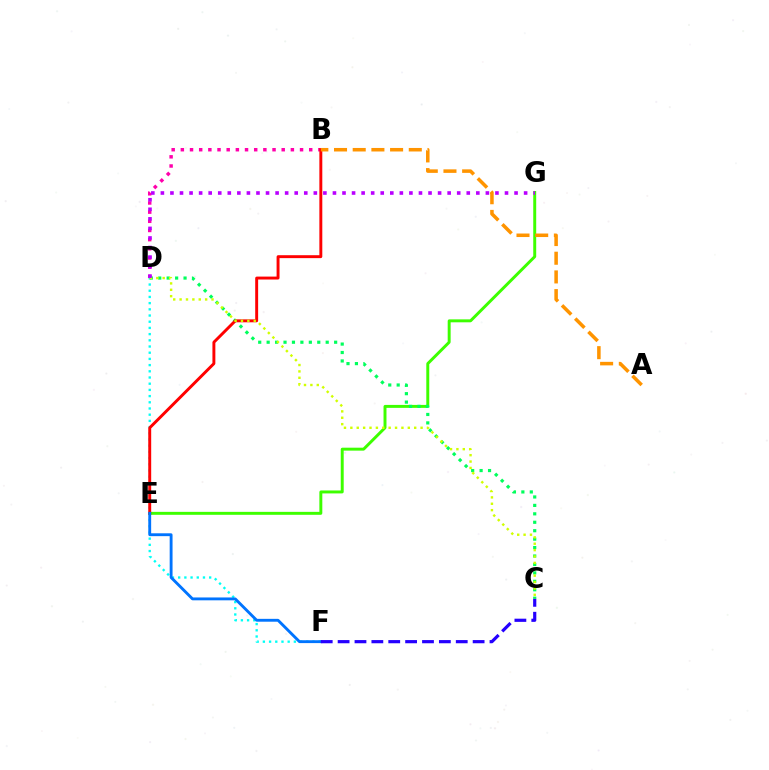{('D', 'F'): [{'color': '#00fff6', 'line_style': 'dotted', 'thickness': 1.68}], ('B', 'D'): [{'color': '#ff00ac', 'line_style': 'dotted', 'thickness': 2.49}], ('E', 'G'): [{'color': '#3dff00', 'line_style': 'solid', 'thickness': 2.12}], ('C', 'D'): [{'color': '#00ff5c', 'line_style': 'dotted', 'thickness': 2.29}, {'color': '#d1ff00', 'line_style': 'dotted', 'thickness': 1.73}], ('B', 'E'): [{'color': '#ff0000', 'line_style': 'solid', 'thickness': 2.11}], ('E', 'F'): [{'color': '#0074ff', 'line_style': 'solid', 'thickness': 2.06}], ('D', 'G'): [{'color': '#b900ff', 'line_style': 'dotted', 'thickness': 2.6}], ('A', 'B'): [{'color': '#ff9400', 'line_style': 'dashed', 'thickness': 2.54}], ('C', 'F'): [{'color': '#2500ff', 'line_style': 'dashed', 'thickness': 2.29}]}